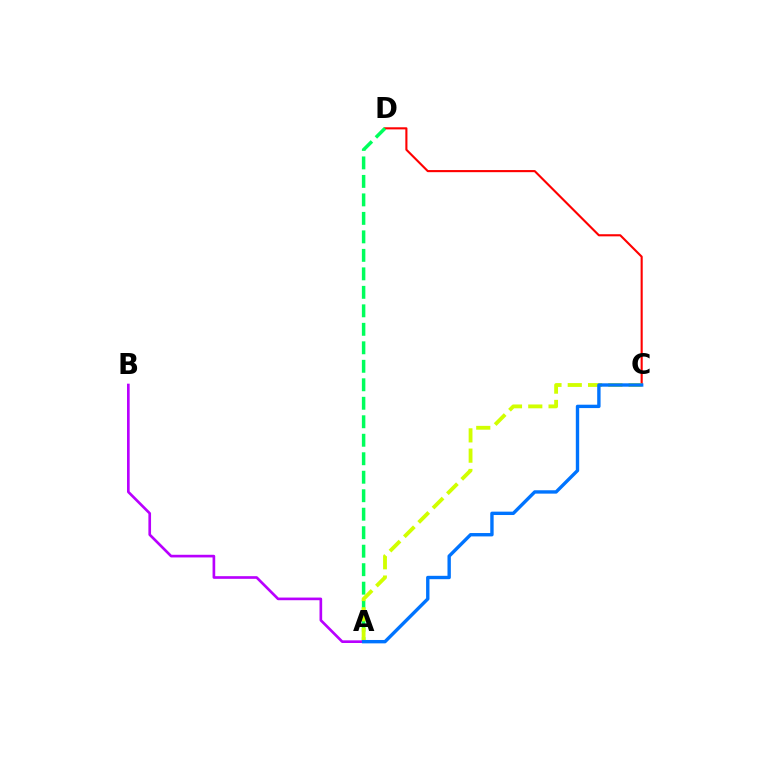{('C', 'D'): [{'color': '#ff0000', 'line_style': 'solid', 'thickness': 1.52}], ('A', 'D'): [{'color': '#00ff5c', 'line_style': 'dashed', 'thickness': 2.51}], ('A', 'C'): [{'color': '#d1ff00', 'line_style': 'dashed', 'thickness': 2.76}, {'color': '#0074ff', 'line_style': 'solid', 'thickness': 2.43}], ('A', 'B'): [{'color': '#b900ff', 'line_style': 'solid', 'thickness': 1.91}]}